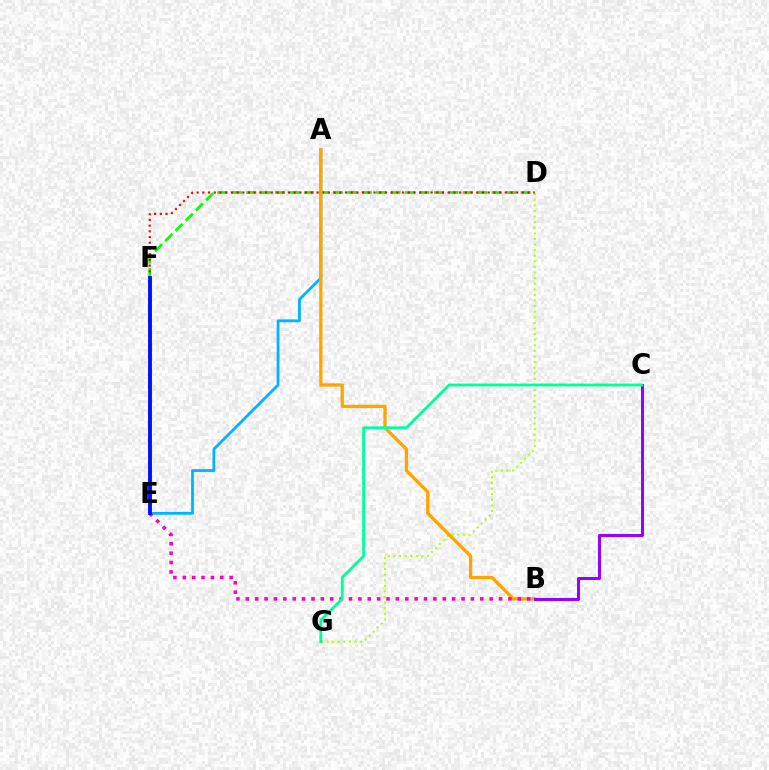{('D', 'F'): [{'color': '#08ff00', 'line_style': 'dashed', 'thickness': 1.96}, {'color': '#ff0000', 'line_style': 'dotted', 'thickness': 1.55}], ('D', 'G'): [{'color': '#b3ff00', 'line_style': 'dotted', 'thickness': 1.52}], ('A', 'E'): [{'color': '#00b5ff', 'line_style': 'solid', 'thickness': 2.02}], ('A', 'B'): [{'color': '#ffa500', 'line_style': 'solid', 'thickness': 2.37}], ('B', 'C'): [{'color': '#9b00ff', 'line_style': 'solid', 'thickness': 2.15}], ('B', 'E'): [{'color': '#ff00bd', 'line_style': 'dotted', 'thickness': 2.55}], ('E', 'F'): [{'color': '#0010ff', 'line_style': 'solid', 'thickness': 2.79}], ('C', 'G'): [{'color': '#00ff9d', 'line_style': 'solid', 'thickness': 2.03}]}